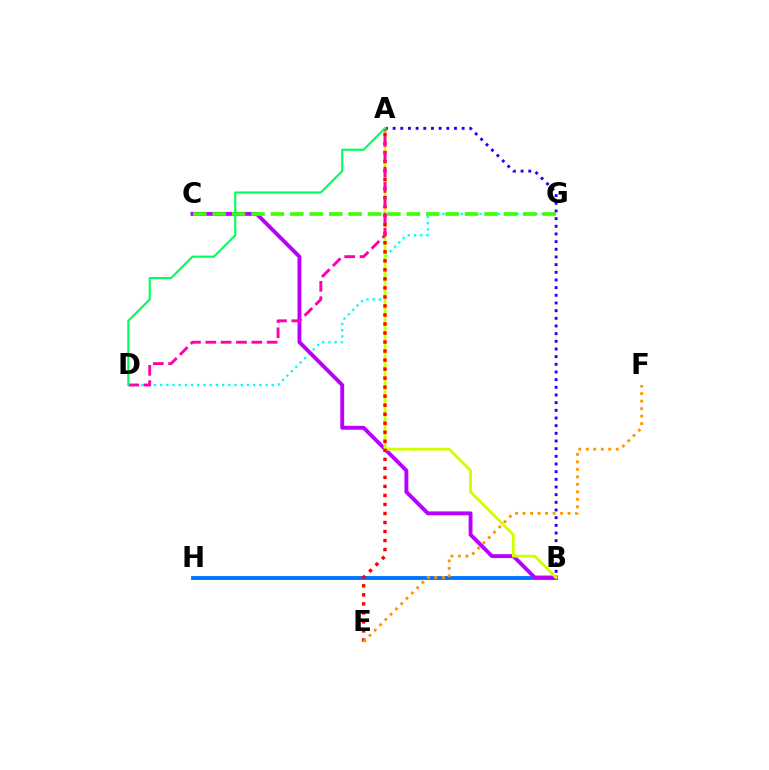{('D', 'G'): [{'color': '#00fff6', 'line_style': 'dotted', 'thickness': 1.69}], ('B', 'H'): [{'color': '#0074ff', 'line_style': 'solid', 'thickness': 2.78}], ('B', 'C'): [{'color': '#b900ff', 'line_style': 'solid', 'thickness': 2.8}], ('A', 'B'): [{'color': '#2500ff', 'line_style': 'dotted', 'thickness': 2.08}, {'color': '#d1ff00', 'line_style': 'solid', 'thickness': 2.05}], ('C', 'G'): [{'color': '#3dff00', 'line_style': 'dashed', 'thickness': 2.64}], ('A', 'E'): [{'color': '#ff0000', 'line_style': 'dotted', 'thickness': 2.45}], ('A', 'D'): [{'color': '#ff00ac', 'line_style': 'dashed', 'thickness': 2.08}, {'color': '#00ff5c', 'line_style': 'solid', 'thickness': 1.55}], ('E', 'F'): [{'color': '#ff9400', 'line_style': 'dotted', 'thickness': 2.04}]}